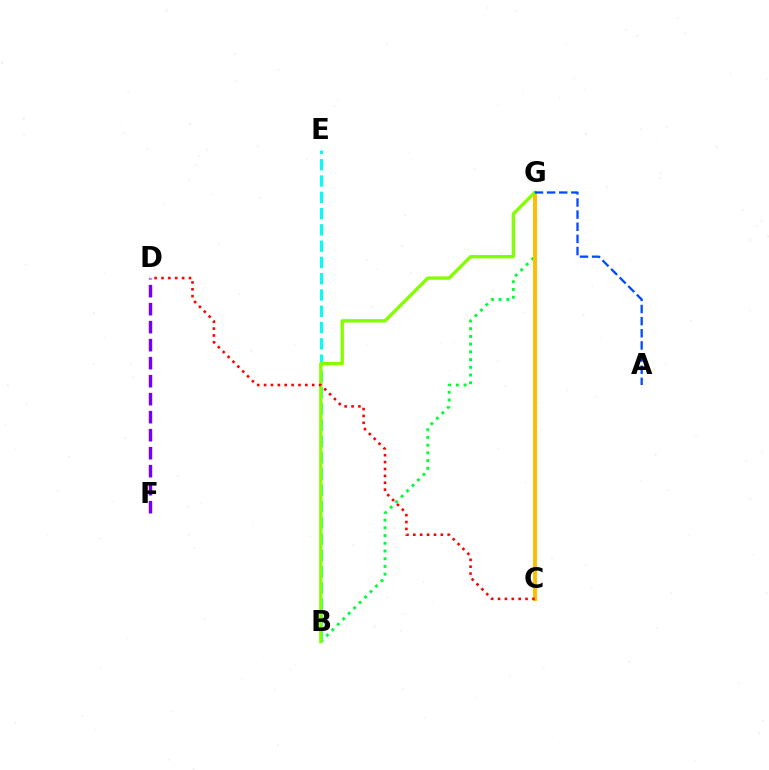{('B', 'G'): [{'color': '#00ff39', 'line_style': 'dotted', 'thickness': 2.1}, {'color': '#84ff00', 'line_style': 'solid', 'thickness': 2.4}], ('C', 'G'): [{'color': '#ff00cf', 'line_style': 'solid', 'thickness': 1.57}, {'color': '#ffbd00', 'line_style': 'solid', 'thickness': 2.81}], ('B', 'E'): [{'color': '#00fff6', 'line_style': 'dashed', 'thickness': 2.21}], ('D', 'F'): [{'color': '#7200ff', 'line_style': 'dashed', 'thickness': 2.45}], ('C', 'D'): [{'color': '#ff0000', 'line_style': 'dotted', 'thickness': 1.87}], ('A', 'G'): [{'color': '#004bff', 'line_style': 'dashed', 'thickness': 1.65}]}